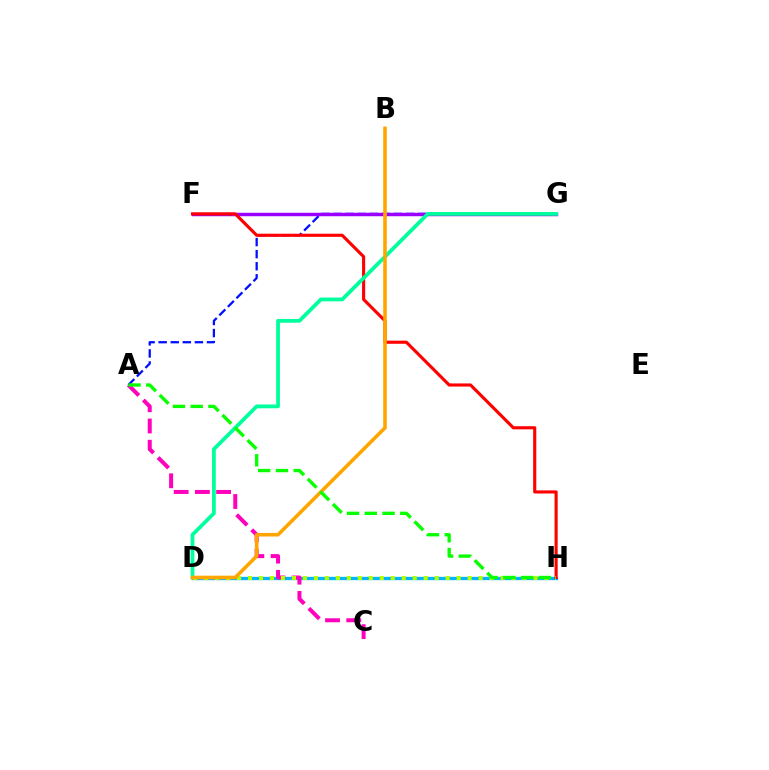{('A', 'G'): [{'color': '#0010ff', 'line_style': 'dashed', 'thickness': 1.64}], ('D', 'H'): [{'color': '#00b5ff', 'line_style': 'solid', 'thickness': 2.38}, {'color': '#b3ff00', 'line_style': 'dotted', 'thickness': 2.98}], ('F', 'G'): [{'color': '#9b00ff', 'line_style': 'solid', 'thickness': 2.48}], ('F', 'H'): [{'color': '#ff0000', 'line_style': 'solid', 'thickness': 2.25}], ('A', 'C'): [{'color': '#ff00bd', 'line_style': 'dashed', 'thickness': 2.88}], ('D', 'G'): [{'color': '#00ff9d', 'line_style': 'solid', 'thickness': 2.72}], ('B', 'D'): [{'color': '#ffa500', 'line_style': 'solid', 'thickness': 2.58}], ('A', 'H'): [{'color': '#08ff00', 'line_style': 'dashed', 'thickness': 2.41}]}